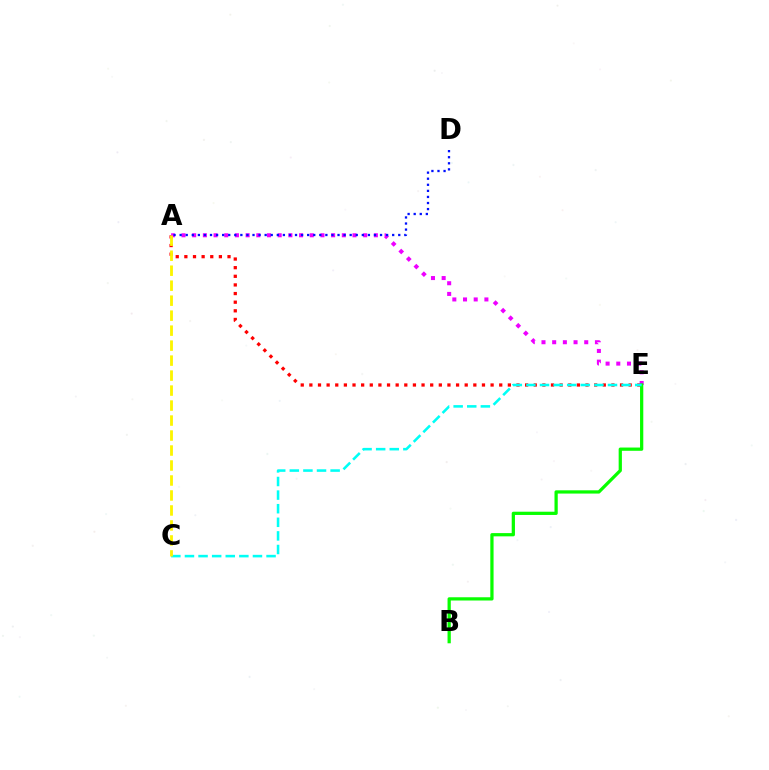{('A', 'E'): [{'color': '#ff0000', 'line_style': 'dotted', 'thickness': 2.34}, {'color': '#ee00ff', 'line_style': 'dotted', 'thickness': 2.9}], ('B', 'E'): [{'color': '#08ff00', 'line_style': 'solid', 'thickness': 2.34}], ('C', 'E'): [{'color': '#00fff6', 'line_style': 'dashed', 'thickness': 1.85}], ('A', 'D'): [{'color': '#0010ff', 'line_style': 'dotted', 'thickness': 1.65}], ('A', 'C'): [{'color': '#fcf500', 'line_style': 'dashed', 'thickness': 2.04}]}